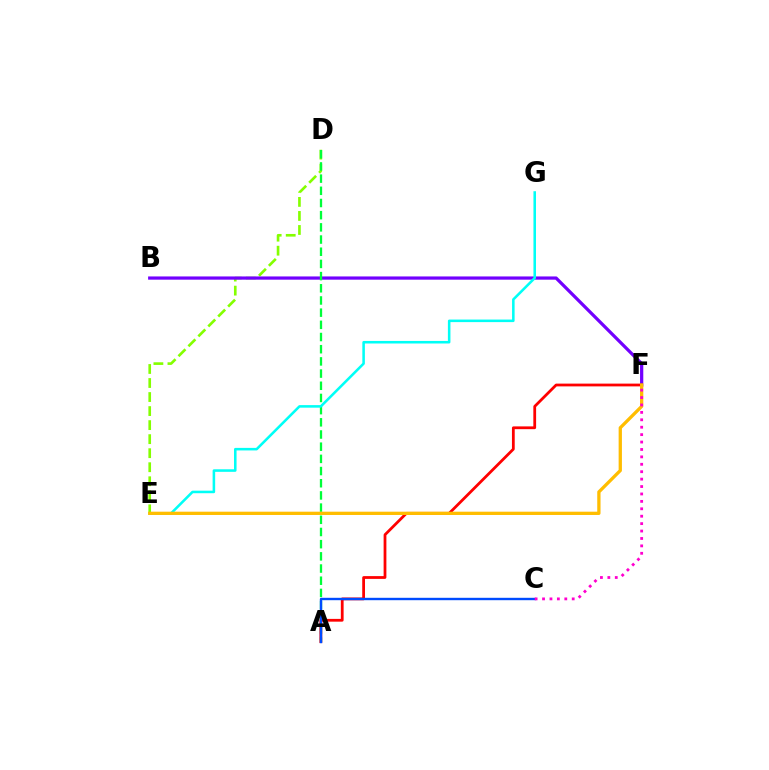{('D', 'E'): [{'color': '#84ff00', 'line_style': 'dashed', 'thickness': 1.91}], ('B', 'F'): [{'color': '#7200ff', 'line_style': 'solid', 'thickness': 2.33}], ('A', 'D'): [{'color': '#00ff39', 'line_style': 'dashed', 'thickness': 1.66}], ('E', 'G'): [{'color': '#00fff6', 'line_style': 'solid', 'thickness': 1.84}], ('A', 'F'): [{'color': '#ff0000', 'line_style': 'solid', 'thickness': 2.0}], ('E', 'F'): [{'color': '#ffbd00', 'line_style': 'solid', 'thickness': 2.36}], ('A', 'C'): [{'color': '#004bff', 'line_style': 'solid', 'thickness': 1.73}], ('C', 'F'): [{'color': '#ff00cf', 'line_style': 'dotted', 'thickness': 2.02}]}